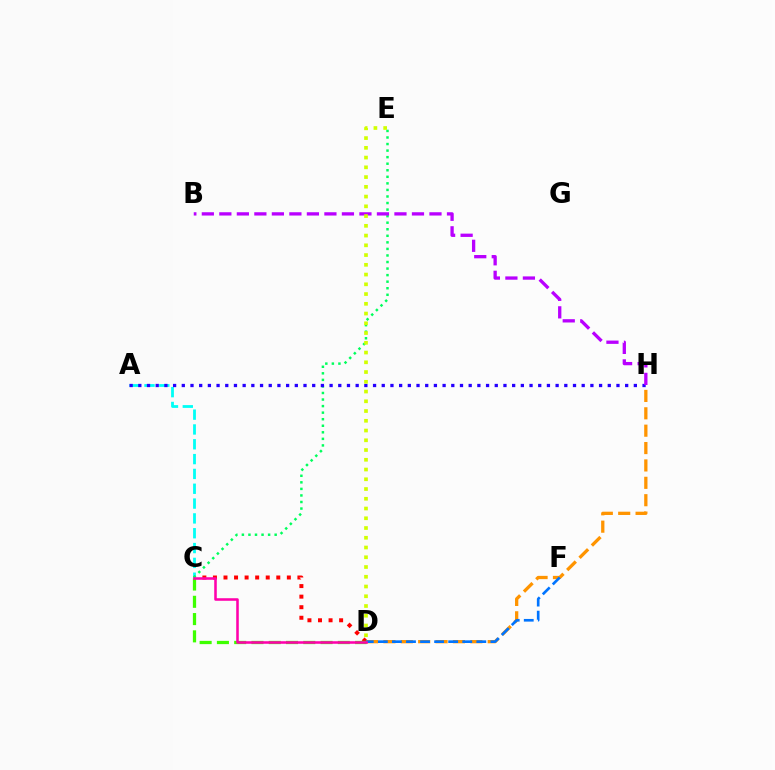{('C', 'D'): [{'color': '#ff0000', 'line_style': 'dotted', 'thickness': 2.87}, {'color': '#3dff00', 'line_style': 'dashed', 'thickness': 2.35}, {'color': '#ff00ac', 'line_style': 'solid', 'thickness': 1.84}], ('A', 'C'): [{'color': '#00fff6', 'line_style': 'dashed', 'thickness': 2.01}], ('C', 'E'): [{'color': '#00ff5c', 'line_style': 'dotted', 'thickness': 1.78}], ('D', 'H'): [{'color': '#ff9400', 'line_style': 'dashed', 'thickness': 2.36}], ('A', 'H'): [{'color': '#2500ff', 'line_style': 'dotted', 'thickness': 2.36}], ('B', 'H'): [{'color': '#b900ff', 'line_style': 'dashed', 'thickness': 2.38}], ('D', 'F'): [{'color': '#0074ff', 'line_style': 'dashed', 'thickness': 1.91}], ('D', 'E'): [{'color': '#d1ff00', 'line_style': 'dotted', 'thickness': 2.65}]}